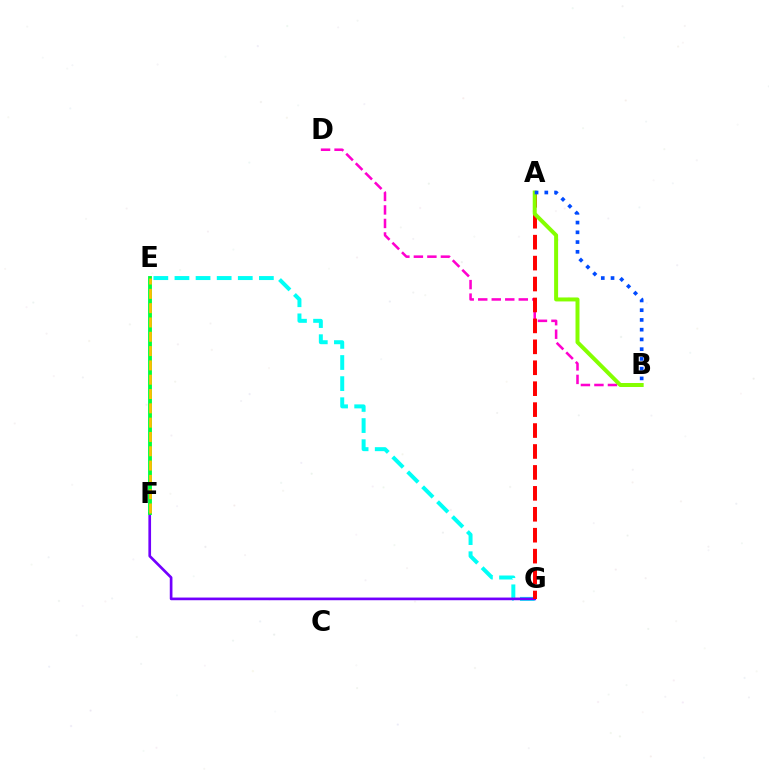{('E', 'G'): [{'color': '#00fff6', 'line_style': 'dashed', 'thickness': 2.87}], ('B', 'D'): [{'color': '#ff00cf', 'line_style': 'dashed', 'thickness': 1.84}], ('F', 'G'): [{'color': '#7200ff', 'line_style': 'solid', 'thickness': 1.93}], ('A', 'G'): [{'color': '#ff0000', 'line_style': 'dashed', 'thickness': 2.84}], ('E', 'F'): [{'color': '#00ff39', 'line_style': 'solid', 'thickness': 2.77}, {'color': '#ffbd00', 'line_style': 'dashed', 'thickness': 1.94}], ('A', 'B'): [{'color': '#84ff00', 'line_style': 'solid', 'thickness': 2.86}, {'color': '#004bff', 'line_style': 'dotted', 'thickness': 2.65}]}